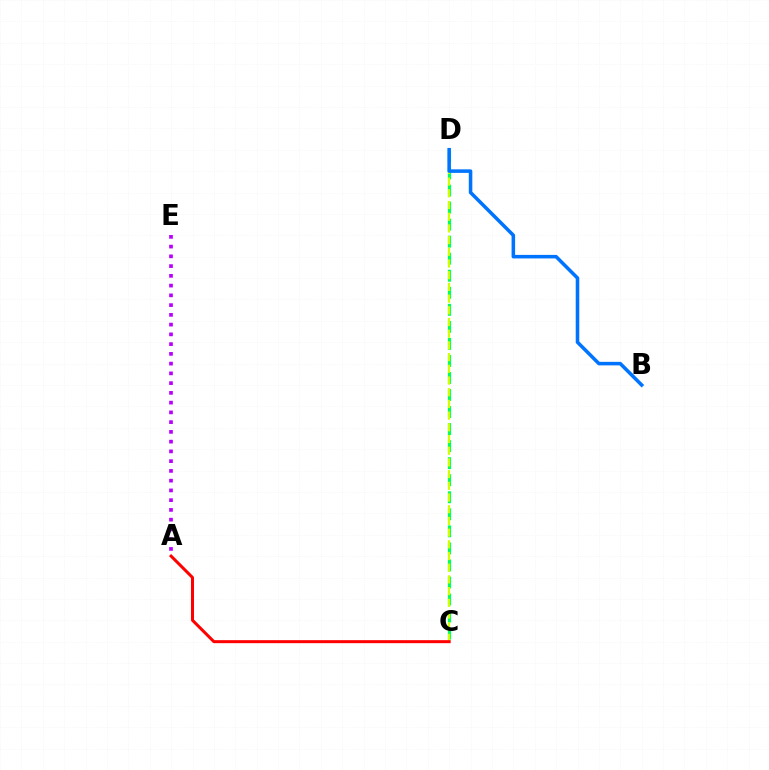{('C', 'D'): [{'color': '#00ff5c', 'line_style': 'dashed', 'thickness': 2.31}, {'color': '#d1ff00', 'line_style': 'dashed', 'thickness': 1.59}], ('B', 'D'): [{'color': '#0074ff', 'line_style': 'solid', 'thickness': 2.55}], ('A', 'C'): [{'color': '#ff0000', 'line_style': 'solid', 'thickness': 2.17}], ('A', 'E'): [{'color': '#b900ff', 'line_style': 'dotted', 'thickness': 2.65}]}